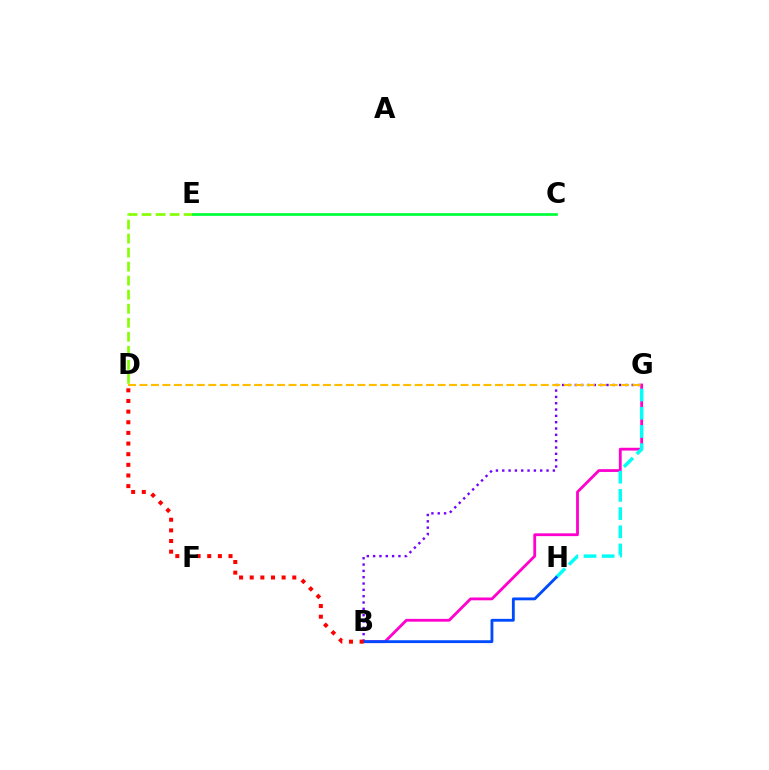{('B', 'G'): [{'color': '#ff00cf', 'line_style': 'solid', 'thickness': 2.02}, {'color': '#7200ff', 'line_style': 'dotted', 'thickness': 1.72}], ('D', 'E'): [{'color': '#84ff00', 'line_style': 'dashed', 'thickness': 1.91}], ('C', 'E'): [{'color': '#00ff39', 'line_style': 'solid', 'thickness': 1.96}], ('D', 'G'): [{'color': '#ffbd00', 'line_style': 'dashed', 'thickness': 1.56}], ('G', 'H'): [{'color': '#00fff6', 'line_style': 'dashed', 'thickness': 2.47}], ('B', 'H'): [{'color': '#004bff', 'line_style': 'solid', 'thickness': 2.04}], ('B', 'D'): [{'color': '#ff0000', 'line_style': 'dotted', 'thickness': 2.89}]}